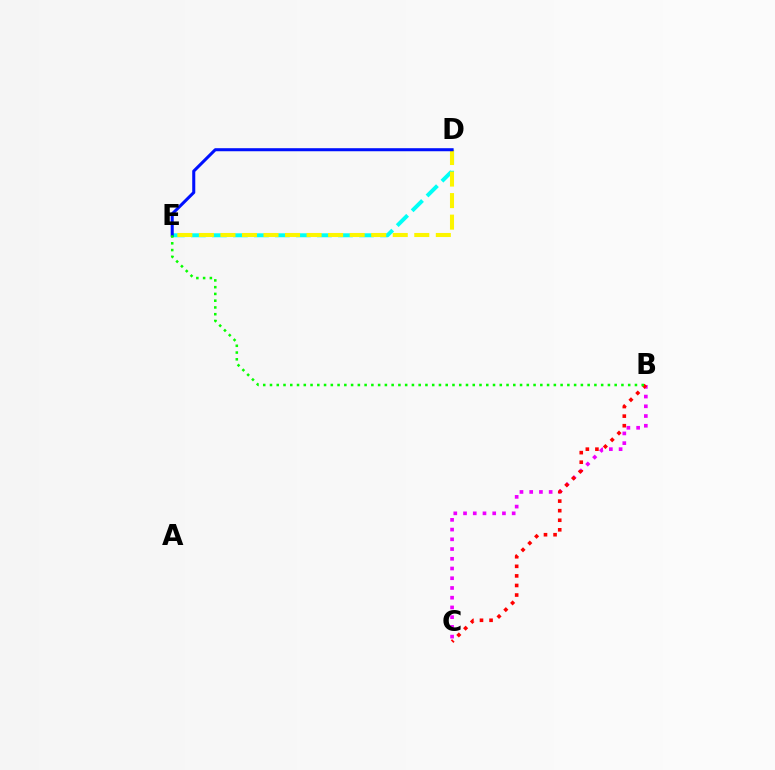{('D', 'E'): [{'color': '#00fff6', 'line_style': 'dashed', 'thickness': 2.86}, {'color': '#fcf500', 'line_style': 'dashed', 'thickness': 2.93}, {'color': '#0010ff', 'line_style': 'solid', 'thickness': 2.19}], ('B', 'C'): [{'color': '#ee00ff', 'line_style': 'dotted', 'thickness': 2.64}, {'color': '#ff0000', 'line_style': 'dotted', 'thickness': 2.6}], ('B', 'E'): [{'color': '#08ff00', 'line_style': 'dotted', 'thickness': 1.84}]}